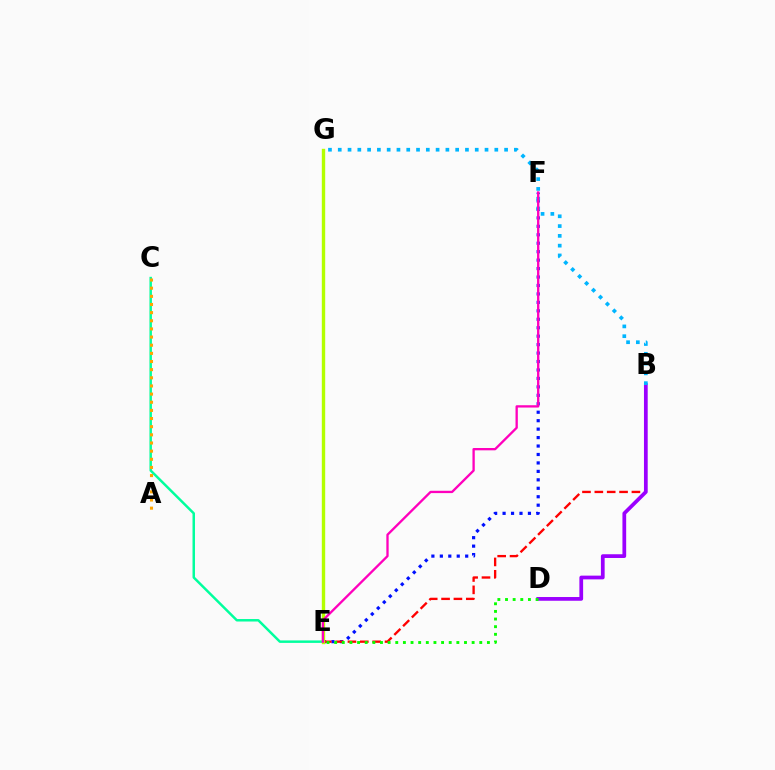{('E', 'F'): [{'color': '#0010ff', 'line_style': 'dotted', 'thickness': 2.3}, {'color': '#ff00bd', 'line_style': 'solid', 'thickness': 1.67}], ('B', 'E'): [{'color': '#ff0000', 'line_style': 'dashed', 'thickness': 1.68}], ('B', 'D'): [{'color': '#9b00ff', 'line_style': 'solid', 'thickness': 2.69}], ('B', 'G'): [{'color': '#00b5ff', 'line_style': 'dotted', 'thickness': 2.66}], ('C', 'E'): [{'color': '#00ff9d', 'line_style': 'solid', 'thickness': 1.78}], ('E', 'G'): [{'color': '#b3ff00', 'line_style': 'solid', 'thickness': 2.43}], ('D', 'E'): [{'color': '#08ff00', 'line_style': 'dotted', 'thickness': 2.08}], ('A', 'C'): [{'color': '#ffa500', 'line_style': 'dotted', 'thickness': 2.21}]}